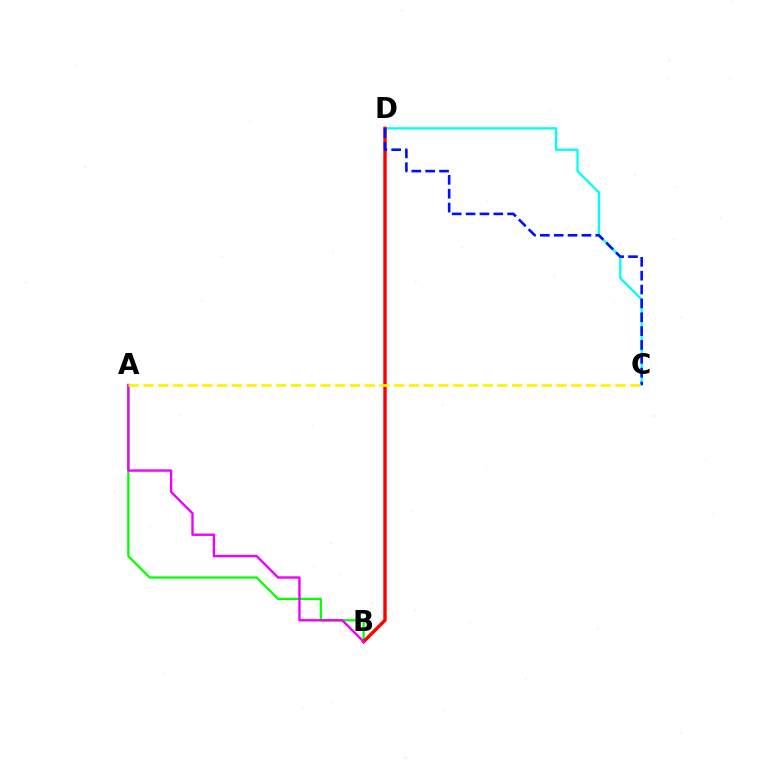{('C', 'D'): [{'color': '#00fff6', 'line_style': 'solid', 'thickness': 1.65}, {'color': '#0010ff', 'line_style': 'dashed', 'thickness': 1.88}], ('A', 'B'): [{'color': '#08ff00', 'line_style': 'solid', 'thickness': 1.64}, {'color': '#ee00ff', 'line_style': 'solid', 'thickness': 1.7}], ('B', 'D'): [{'color': '#ff0000', 'line_style': 'solid', 'thickness': 2.45}], ('A', 'C'): [{'color': '#fcf500', 'line_style': 'dashed', 'thickness': 2.0}]}